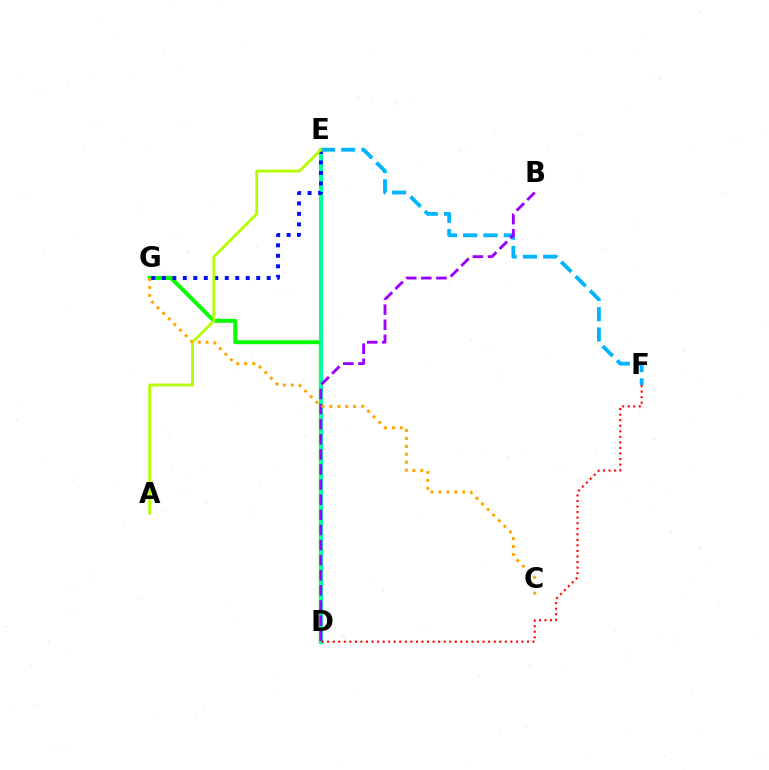{('D', 'G'): [{'color': '#08ff00', 'line_style': 'solid', 'thickness': 2.84}], ('D', 'E'): [{'color': '#ff00bd', 'line_style': 'dashed', 'thickness': 2.81}, {'color': '#00ff9d', 'line_style': 'solid', 'thickness': 2.95}], ('E', 'G'): [{'color': '#0010ff', 'line_style': 'dotted', 'thickness': 2.85}], ('E', 'F'): [{'color': '#00b5ff', 'line_style': 'dashed', 'thickness': 2.76}], ('B', 'D'): [{'color': '#9b00ff', 'line_style': 'dashed', 'thickness': 2.05}], ('D', 'F'): [{'color': '#ff0000', 'line_style': 'dotted', 'thickness': 1.51}], ('A', 'E'): [{'color': '#b3ff00', 'line_style': 'solid', 'thickness': 2.04}], ('C', 'G'): [{'color': '#ffa500', 'line_style': 'dotted', 'thickness': 2.15}]}